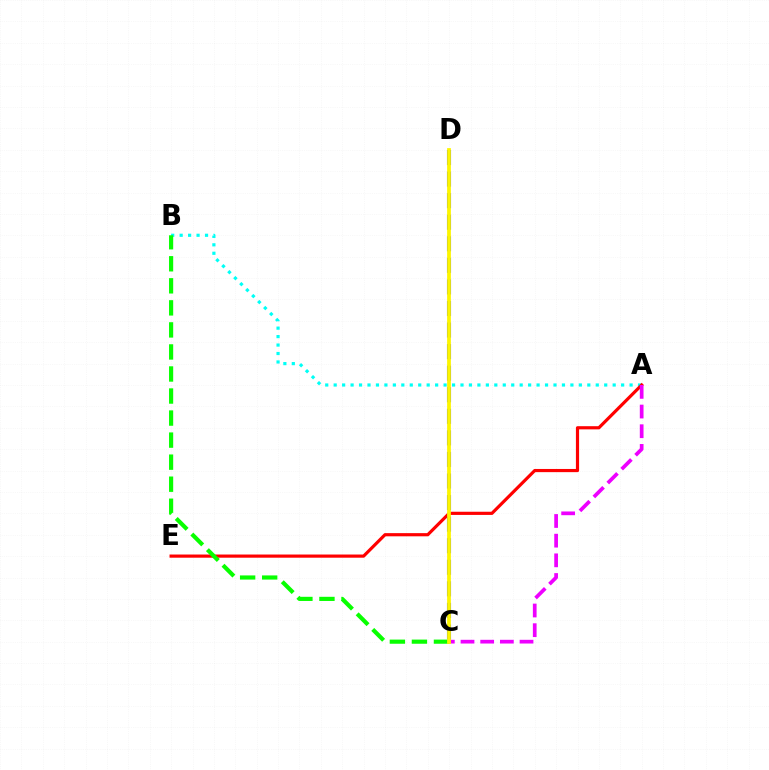{('A', 'B'): [{'color': '#00fff6', 'line_style': 'dotted', 'thickness': 2.3}], ('A', 'E'): [{'color': '#ff0000', 'line_style': 'solid', 'thickness': 2.29}], ('C', 'D'): [{'color': '#0010ff', 'line_style': 'dashed', 'thickness': 2.93}, {'color': '#fcf500', 'line_style': 'solid', 'thickness': 2.71}], ('B', 'C'): [{'color': '#08ff00', 'line_style': 'dashed', 'thickness': 2.99}], ('A', 'C'): [{'color': '#ee00ff', 'line_style': 'dashed', 'thickness': 2.67}]}